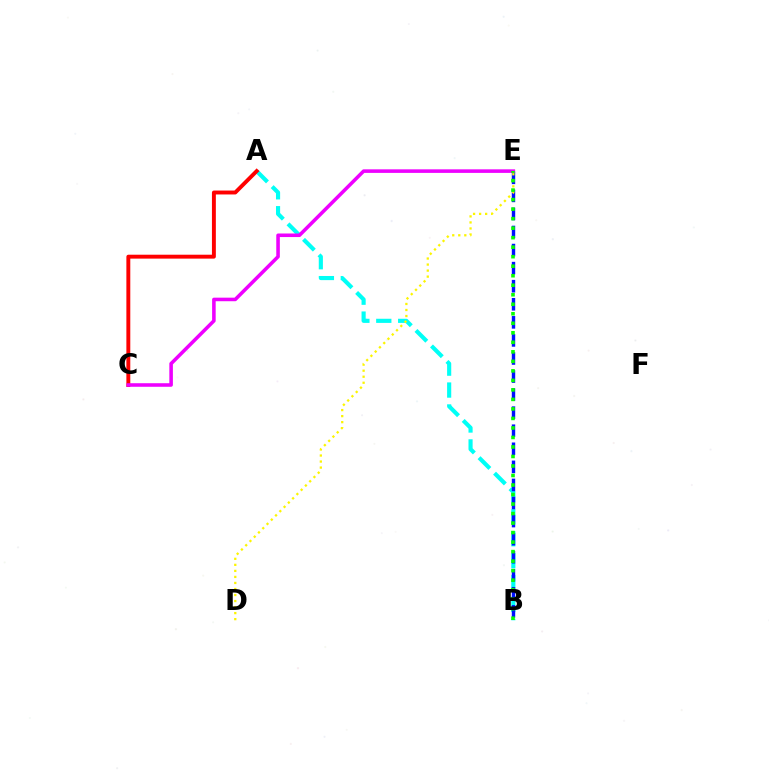{('A', 'B'): [{'color': '#00fff6', 'line_style': 'dashed', 'thickness': 2.98}], ('B', 'E'): [{'color': '#0010ff', 'line_style': 'dashed', 'thickness': 2.45}, {'color': '#08ff00', 'line_style': 'dotted', 'thickness': 2.58}], ('D', 'E'): [{'color': '#fcf500', 'line_style': 'dotted', 'thickness': 1.64}], ('A', 'C'): [{'color': '#ff0000', 'line_style': 'solid', 'thickness': 2.82}], ('C', 'E'): [{'color': '#ee00ff', 'line_style': 'solid', 'thickness': 2.56}]}